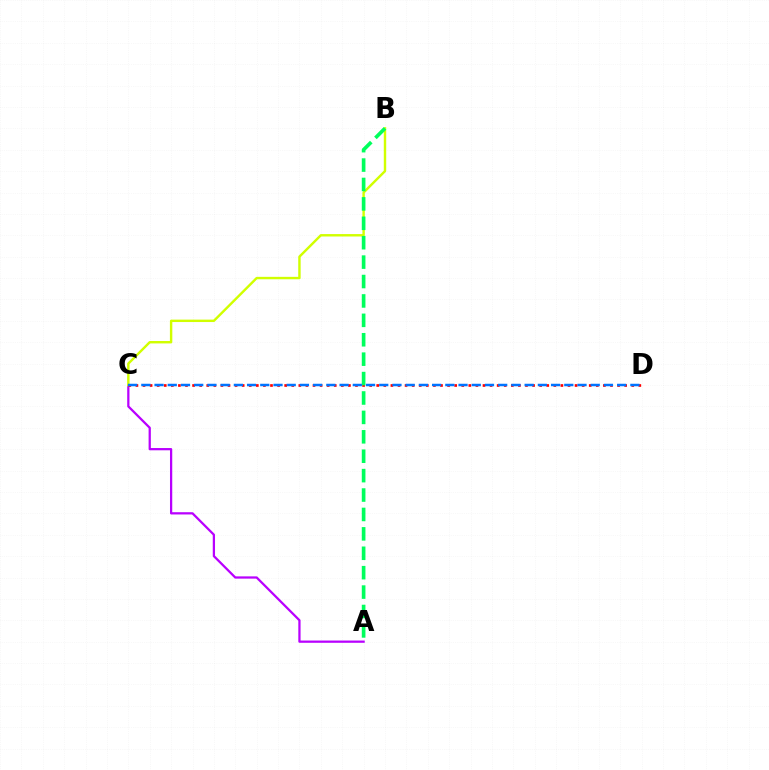{('A', 'C'): [{'color': '#b900ff', 'line_style': 'solid', 'thickness': 1.62}], ('B', 'C'): [{'color': '#d1ff00', 'line_style': 'solid', 'thickness': 1.74}], ('C', 'D'): [{'color': '#ff0000', 'line_style': 'dotted', 'thickness': 1.92}, {'color': '#0074ff', 'line_style': 'dashed', 'thickness': 1.8}], ('A', 'B'): [{'color': '#00ff5c', 'line_style': 'dashed', 'thickness': 2.64}]}